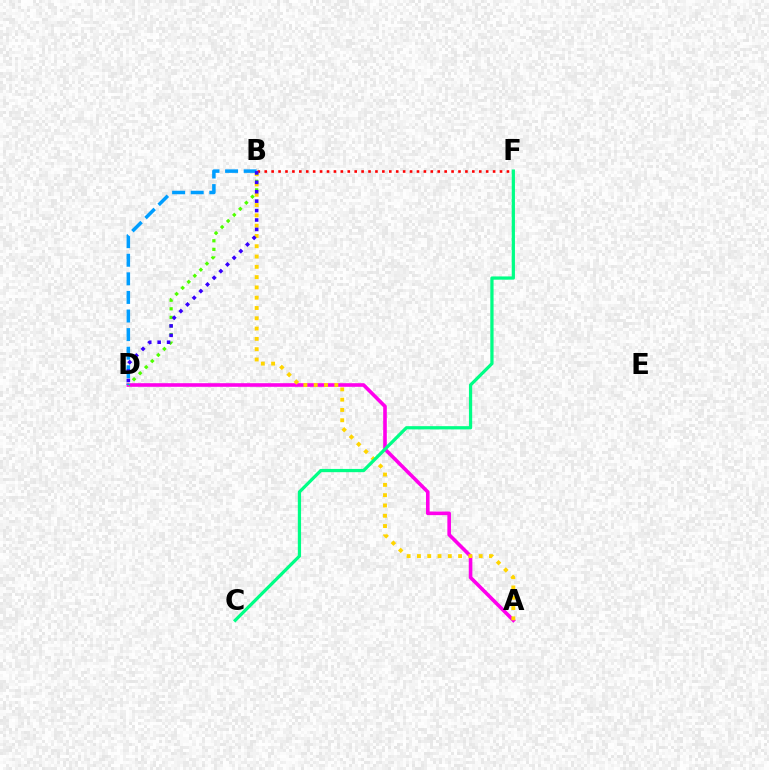{('A', 'D'): [{'color': '#ff00ed', 'line_style': 'solid', 'thickness': 2.6}], ('A', 'B'): [{'color': '#ffd500', 'line_style': 'dotted', 'thickness': 2.8}], ('B', 'D'): [{'color': '#4fff00', 'line_style': 'dotted', 'thickness': 2.33}, {'color': '#009eff', 'line_style': 'dashed', 'thickness': 2.53}, {'color': '#3700ff', 'line_style': 'dotted', 'thickness': 2.56}], ('C', 'F'): [{'color': '#00ff86', 'line_style': 'solid', 'thickness': 2.33}], ('B', 'F'): [{'color': '#ff0000', 'line_style': 'dotted', 'thickness': 1.88}]}